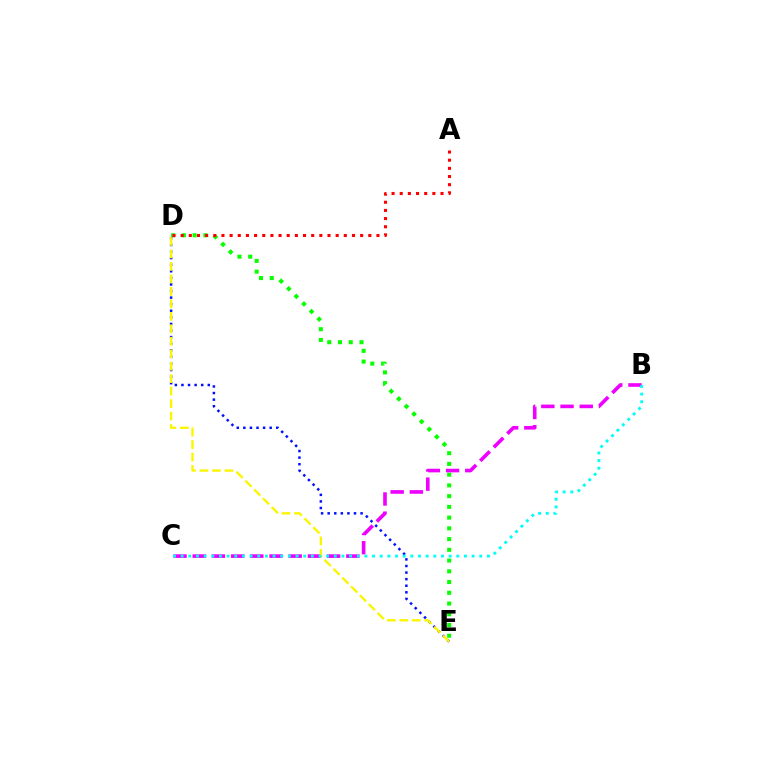{('D', 'E'): [{'color': '#08ff00', 'line_style': 'dotted', 'thickness': 2.92}, {'color': '#0010ff', 'line_style': 'dotted', 'thickness': 1.79}, {'color': '#fcf500', 'line_style': 'dashed', 'thickness': 1.69}], ('A', 'D'): [{'color': '#ff0000', 'line_style': 'dotted', 'thickness': 2.22}], ('B', 'C'): [{'color': '#ee00ff', 'line_style': 'dashed', 'thickness': 2.61}, {'color': '#00fff6', 'line_style': 'dotted', 'thickness': 2.08}]}